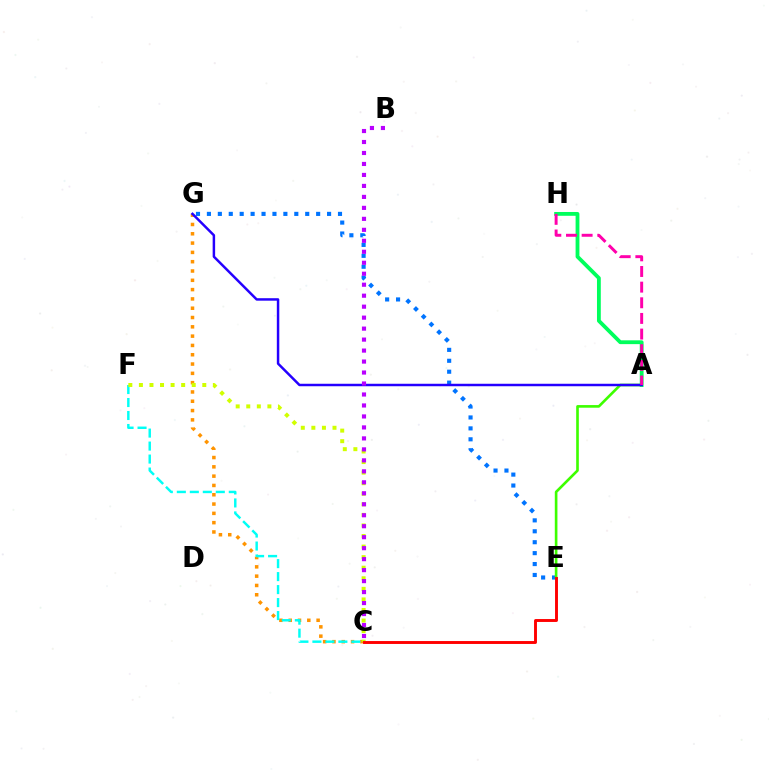{('C', 'G'): [{'color': '#ff9400', 'line_style': 'dotted', 'thickness': 2.53}], ('C', 'F'): [{'color': '#00fff6', 'line_style': 'dashed', 'thickness': 1.76}, {'color': '#d1ff00', 'line_style': 'dotted', 'thickness': 2.87}], ('E', 'G'): [{'color': '#0074ff', 'line_style': 'dotted', 'thickness': 2.97}], ('A', 'E'): [{'color': '#3dff00', 'line_style': 'solid', 'thickness': 1.9}], ('A', 'H'): [{'color': '#00ff5c', 'line_style': 'solid', 'thickness': 2.75}, {'color': '#ff00ac', 'line_style': 'dashed', 'thickness': 2.13}], ('C', 'E'): [{'color': '#ff0000', 'line_style': 'solid', 'thickness': 2.09}], ('A', 'G'): [{'color': '#2500ff', 'line_style': 'solid', 'thickness': 1.79}], ('B', 'C'): [{'color': '#b900ff', 'line_style': 'dotted', 'thickness': 2.98}]}